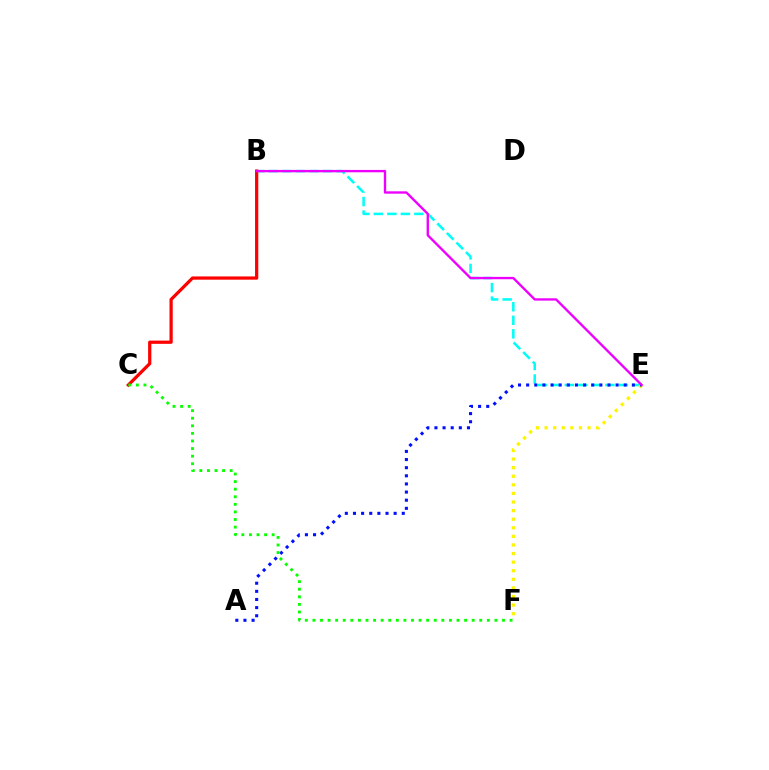{('B', 'E'): [{'color': '#00fff6', 'line_style': 'dashed', 'thickness': 1.84}, {'color': '#ee00ff', 'line_style': 'solid', 'thickness': 1.7}], ('E', 'F'): [{'color': '#fcf500', 'line_style': 'dotted', 'thickness': 2.33}], ('B', 'C'): [{'color': '#ff0000', 'line_style': 'solid', 'thickness': 2.33}], ('A', 'E'): [{'color': '#0010ff', 'line_style': 'dotted', 'thickness': 2.21}], ('C', 'F'): [{'color': '#08ff00', 'line_style': 'dotted', 'thickness': 2.06}]}